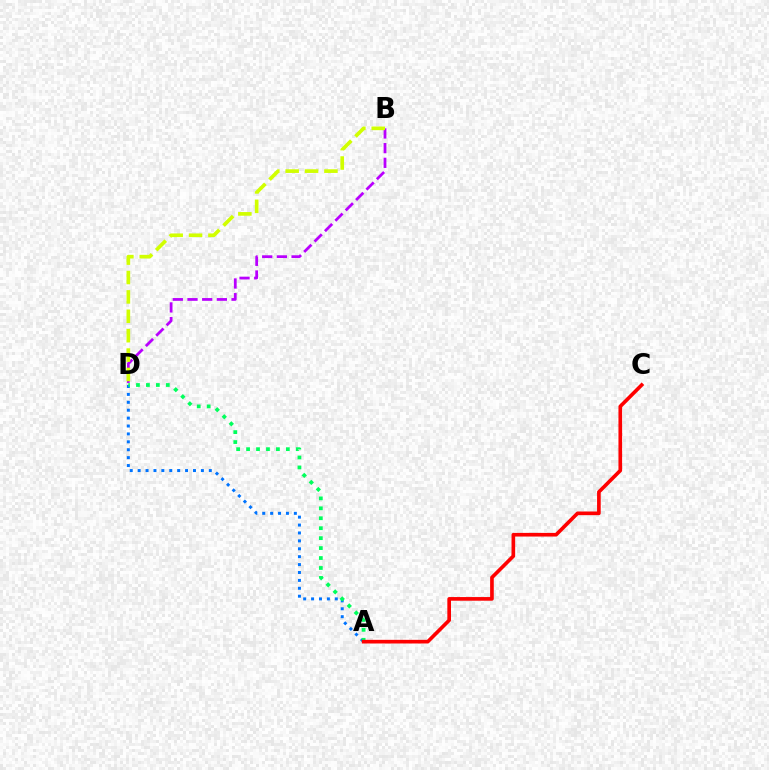{('B', 'D'): [{'color': '#b900ff', 'line_style': 'dashed', 'thickness': 1.99}, {'color': '#d1ff00', 'line_style': 'dashed', 'thickness': 2.63}], ('A', 'D'): [{'color': '#0074ff', 'line_style': 'dotted', 'thickness': 2.15}, {'color': '#00ff5c', 'line_style': 'dotted', 'thickness': 2.7}], ('A', 'C'): [{'color': '#ff0000', 'line_style': 'solid', 'thickness': 2.63}]}